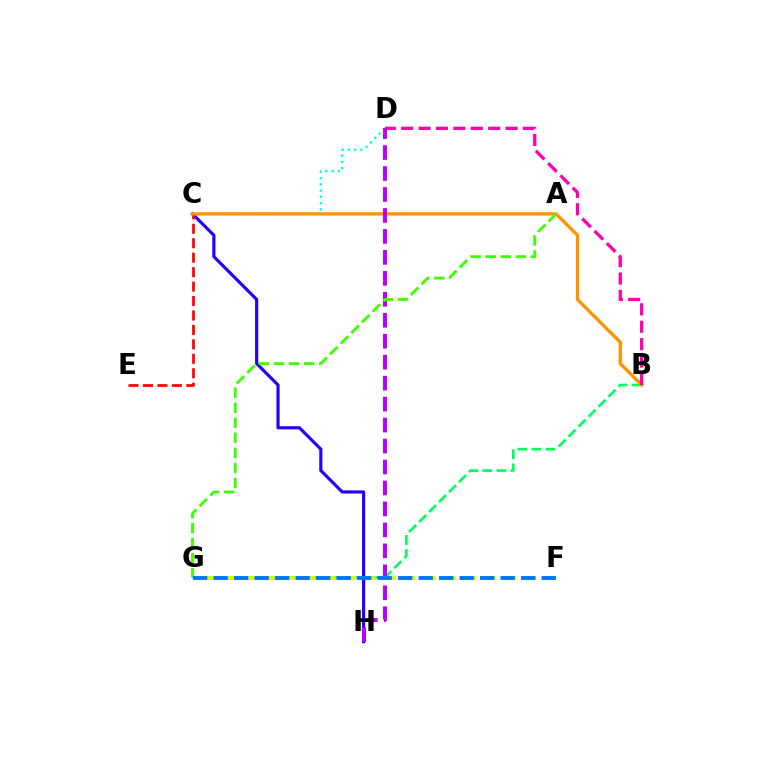{('C', 'D'): [{'color': '#00fff6', 'line_style': 'dotted', 'thickness': 1.7}], ('B', 'G'): [{'color': '#00ff5c', 'line_style': 'dashed', 'thickness': 1.92}], ('C', 'H'): [{'color': '#2500ff', 'line_style': 'solid', 'thickness': 2.28}], ('C', 'E'): [{'color': '#ff0000', 'line_style': 'dashed', 'thickness': 1.96}], ('B', 'C'): [{'color': '#ff9400', 'line_style': 'solid', 'thickness': 2.41}], ('B', 'D'): [{'color': '#ff00ac', 'line_style': 'dashed', 'thickness': 2.36}], ('D', 'H'): [{'color': '#b900ff', 'line_style': 'dashed', 'thickness': 2.85}], ('A', 'G'): [{'color': '#3dff00', 'line_style': 'dashed', 'thickness': 2.05}], ('F', 'G'): [{'color': '#d1ff00', 'line_style': 'dashed', 'thickness': 2.72}, {'color': '#0074ff', 'line_style': 'dashed', 'thickness': 2.79}]}